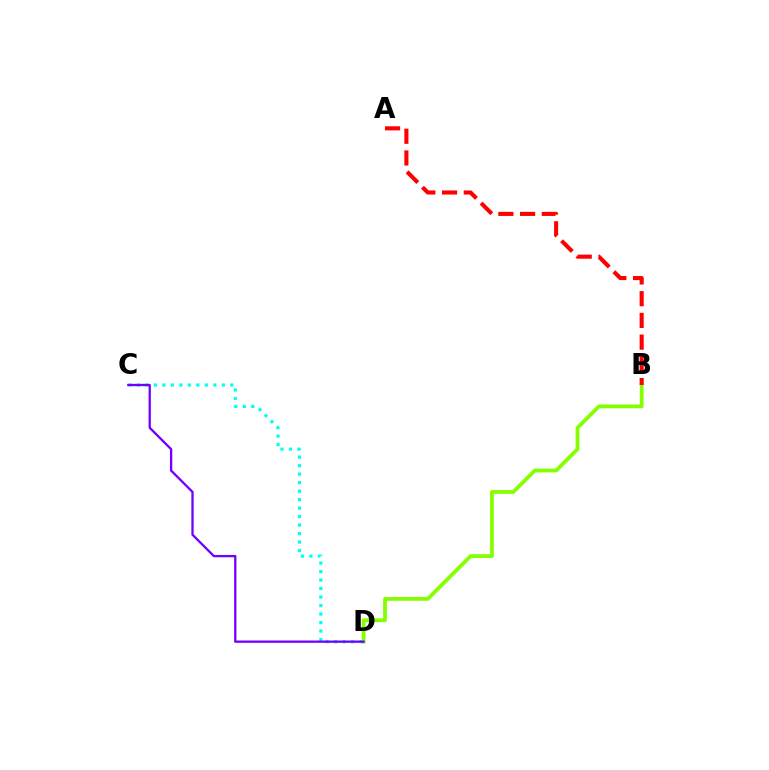{('B', 'D'): [{'color': '#84ff00', 'line_style': 'solid', 'thickness': 2.72}], ('C', 'D'): [{'color': '#00fff6', 'line_style': 'dotted', 'thickness': 2.31}, {'color': '#7200ff', 'line_style': 'solid', 'thickness': 1.65}], ('A', 'B'): [{'color': '#ff0000', 'line_style': 'dashed', 'thickness': 2.95}]}